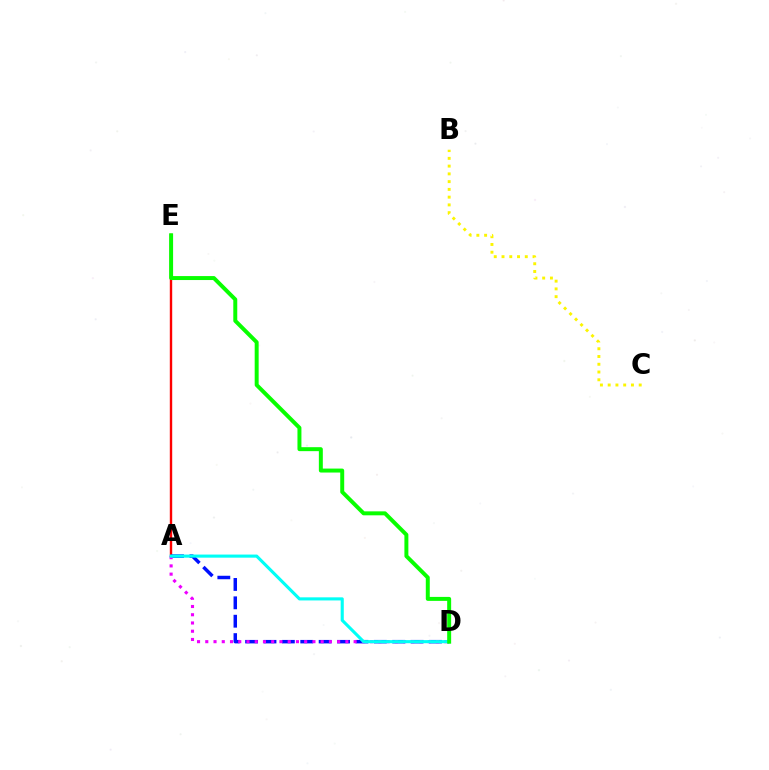{('A', 'E'): [{'color': '#ff0000', 'line_style': 'solid', 'thickness': 1.73}], ('A', 'D'): [{'color': '#0010ff', 'line_style': 'dashed', 'thickness': 2.5}, {'color': '#ee00ff', 'line_style': 'dotted', 'thickness': 2.24}, {'color': '#00fff6', 'line_style': 'solid', 'thickness': 2.24}], ('B', 'C'): [{'color': '#fcf500', 'line_style': 'dotted', 'thickness': 2.11}], ('D', 'E'): [{'color': '#08ff00', 'line_style': 'solid', 'thickness': 2.85}]}